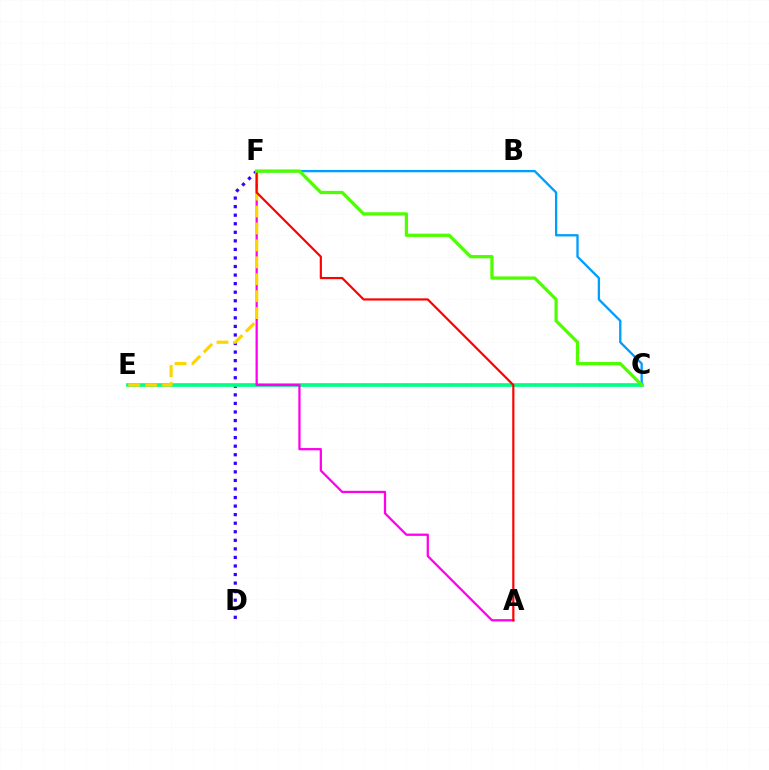{('D', 'F'): [{'color': '#3700ff', 'line_style': 'dotted', 'thickness': 2.32}], ('C', 'E'): [{'color': '#00ff86', 'line_style': 'solid', 'thickness': 2.66}], ('A', 'F'): [{'color': '#ff00ed', 'line_style': 'solid', 'thickness': 1.62}, {'color': '#ff0000', 'line_style': 'solid', 'thickness': 1.58}], ('E', 'F'): [{'color': '#ffd500', 'line_style': 'dashed', 'thickness': 2.3}], ('C', 'F'): [{'color': '#009eff', 'line_style': 'solid', 'thickness': 1.67}, {'color': '#4fff00', 'line_style': 'solid', 'thickness': 2.35}]}